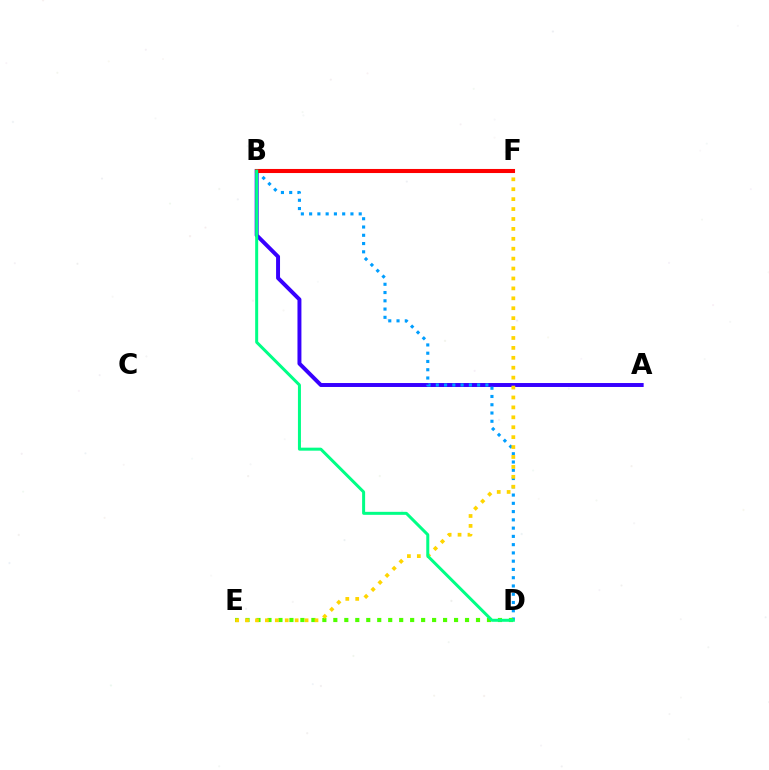{('A', 'B'): [{'color': '#3700ff', 'line_style': 'solid', 'thickness': 2.84}], ('B', 'D'): [{'color': '#009eff', 'line_style': 'dotted', 'thickness': 2.25}, {'color': '#00ff86', 'line_style': 'solid', 'thickness': 2.16}], ('B', 'F'): [{'color': '#ff00ed', 'line_style': 'dotted', 'thickness': 1.55}, {'color': '#ff0000', 'line_style': 'solid', 'thickness': 2.93}], ('D', 'E'): [{'color': '#4fff00', 'line_style': 'dotted', 'thickness': 2.98}], ('E', 'F'): [{'color': '#ffd500', 'line_style': 'dotted', 'thickness': 2.69}]}